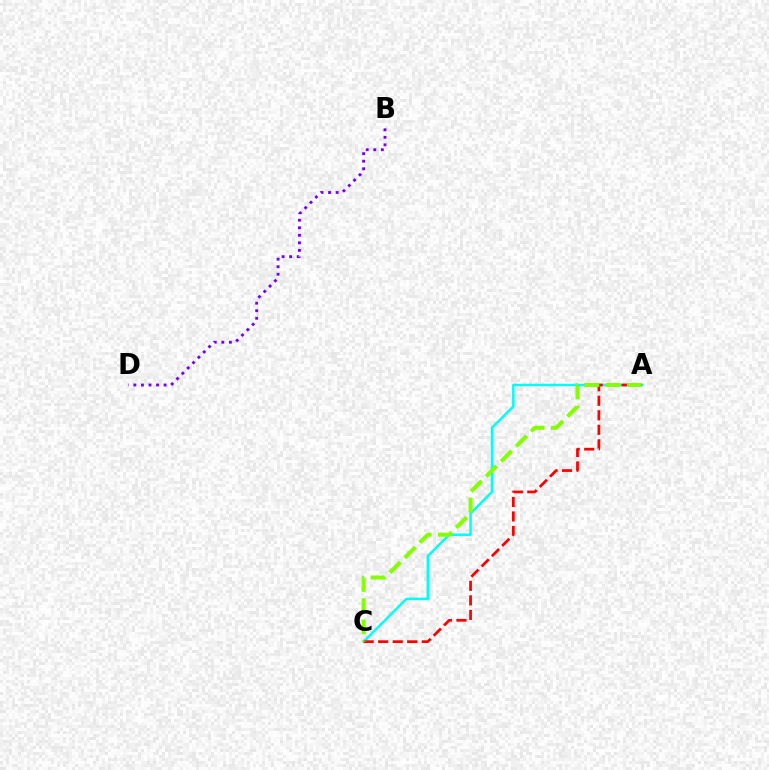{('B', 'D'): [{'color': '#7200ff', 'line_style': 'dotted', 'thickness': 2.05}], ('A', 'C'): [{'color': '#00fff6', 'line_style': 'solid', 'thickness': 1.78}, {'color': '#ff0000', 'line_style': 'dashed', 'thickness': 1.97}, {'color': '#84ff00', 'line_style': 'dashed', 'thickness': 2.89}]}